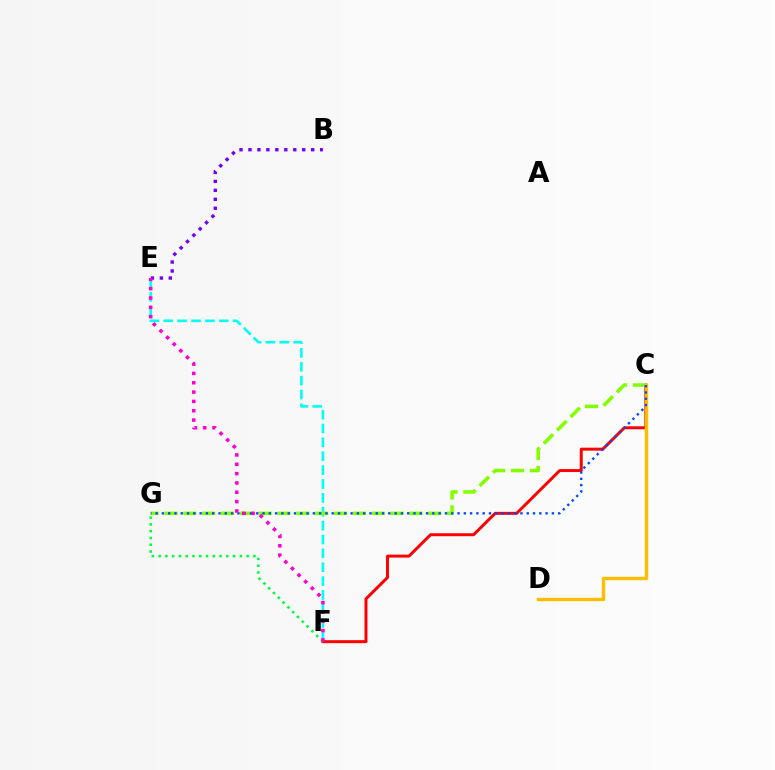{('E', 'F'): [{'color': '#00fff6', 'line_style': 'dashed', 'thickness': 1.88}, {'color': '#ff00cf', 'line_style': 'dotted', 'thickness': 2.54}], ('C', 'F'): [{'color': '#ff0000', 'line_style': 'solid', 'thickness': 2.14}], ('C', 'G'): [{'color': '#84ff00', 'line_style': 'dashed', 'thickness': 2.56}, {'color': '#004bff', 'line_style': 'dotted', 'thickness': 1.71}], ('F', 'G'): [{'color': '#00ff39', 'line_style': 'dotted', 'thickness': 1.84}], ('B', 'E'): [{'color': '#7200ff', 'line_style': 'dotted', 'thickness': 2.43}], ('C', 'D'): [{'color': '#ffbd00', 'line_style': 'solid', 'thickness': 2.43}]}